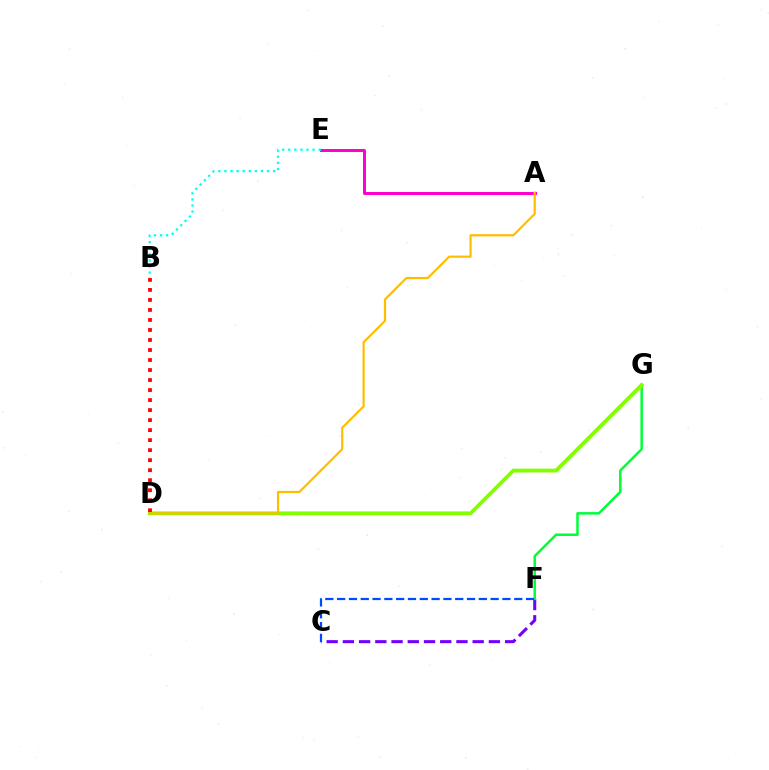{('A', 'E'): [{'color': '#ff00cf', 'line_style': 'solid', 'thickness': 2.15}], ('C', 'F'): [{'color': '#7200ff', 'line_style': 'dashed', 'thickness': 2.2}, {'color': '#004bff', 'line_style': 'dashed', 'thickness': 1.6}], ('F', 'G'): [{'color': '#00ff39', 'line_style': 'solid', 'thickness': 1.8}], ('D', 'G'): [{'color': '#84ff00', 'line_style': 'solid', 'thickness': 2.77}], ('B', 'D'): [{'color': '#ff0000', 'line_style': 'dotted', 'thickness': 2.72}], ('B', 'E'): [{'color': '#00fff6', 'line_style': 'dotted', 'thickness': 1.65}], ('A', 'D'): [{'color': '#ffbd00', 'line_style': 'solid', 'thickness': 1.57}]}